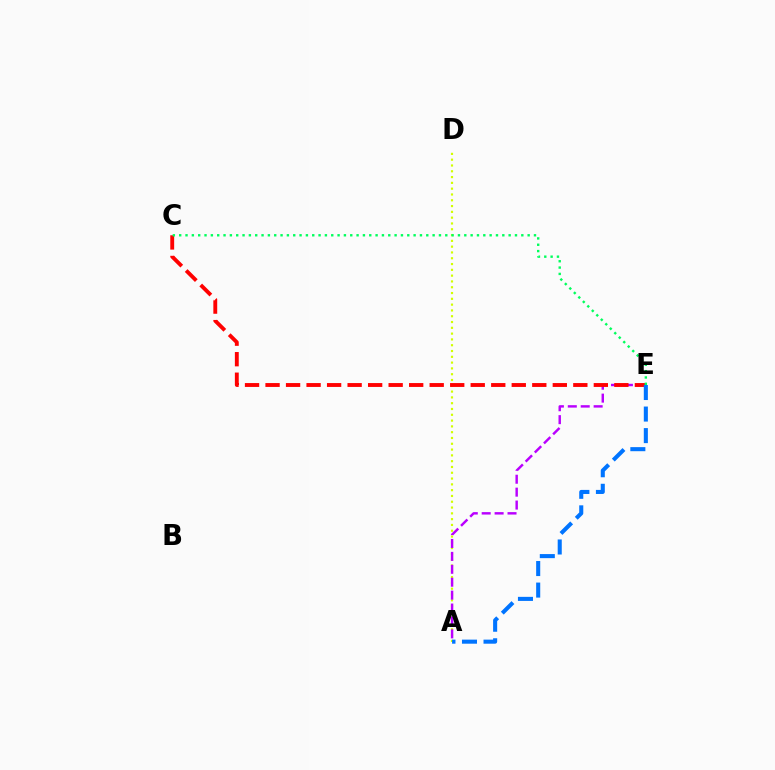{('A', 'D'): [{'color': '#d1ff00', 'line_style': 'dotted', 'thickness': 1.58}], ('A', 'E'): [{'color': '#b900ff', 'line_style': 'dashed', 'thickness': 1.75}, {'color': '#0074ff', 'line_style': 'dashed', 'thickness': 2.93}], ('C', 'E'): [{'color': '#ff0000', 'line_style': 'dashed', 'thickness': 2.79}, {'color': '#00ff5c', 'line_style': 'dotted', 'thickness': 1.72}]}